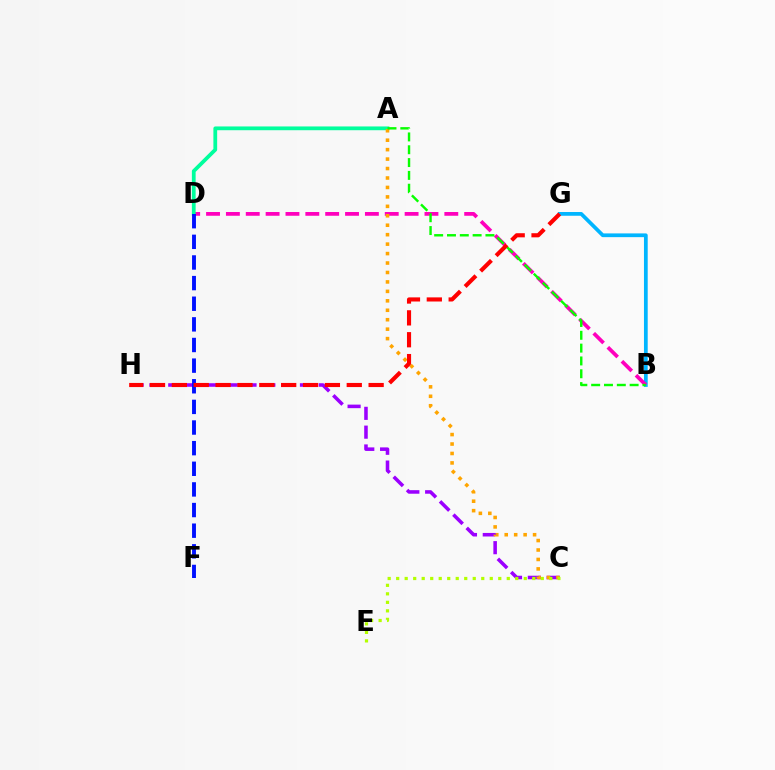{('C', 'H'): [{'color': '#9b00ff', 'line_style': 'dashed', 'thickness': 2.56}], ('B', 'G'): [{'color': '#00b5ff', 'line_style': 'solid', 'thickness': 2.7}], ('B', 'D'): [{'color': '#ff00bd', 'line_style': 'dashed', 'thickness': 2.7}], ('A', 'D'): [{'color': '#00ff9d', 'line_style': 'solid', 'thickness': 2.71}], ('A', 'C'): [{'color': '#ffa500', 'line_style': 'dotted', 'thickness': 2.57}], ('C', 'E'): [{'color': '#b3ff00', 'line_style': 'dotted', 'thickness': 2.31}], ('A', 'B'): [{'color': '#08ff00', 'line_style': 'dashed', 'thickness': 1.74}], ('D', 'F'): [{'color': '#0010ff', 'line_style': 'dashed', 'thickness': 2.8}], ('G', 'H'): [{'color': '#ff0000', 'line_style': 'dashed', 'thickness': 2.97}]}